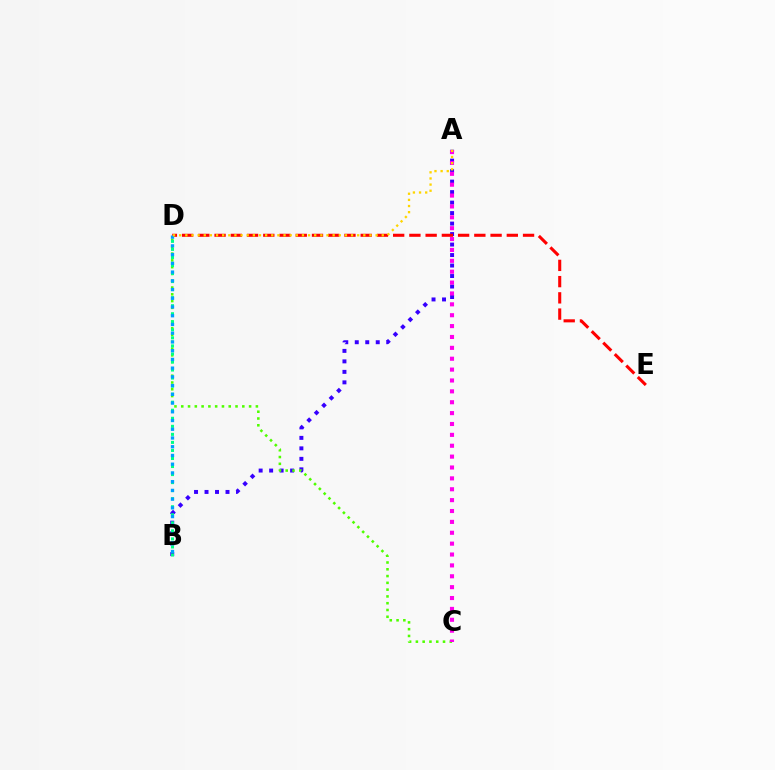{('A', 'B'): [{'color': '#3700ff', 'line_style': 'dotted', 'thickness': 2.85}], ('C', 'D'): [{'color': '#4fff00', 'line_style': 'dotted', 'thickness': 1.84}], ('B', 'D'): [{'color': '#00ff86', 'line_style': 'dotted', 'thickness': 2.18}, {'color': '#009eff', 'line_style': 'dotted', 'thickness': 2.37}], ('A', 'C'): [{'color': '#ff00ed', 'line_style': 'dotted', 'thickness': 2.96}], ('D', 'E'): [{'color': '#ff0000', 'line_style': 'dashed', 'thickness': 2.21}], ('A', 'D'): [{'color': '#ffd500', 'line_style': 'dotted', 'thickness': 1.67}]}